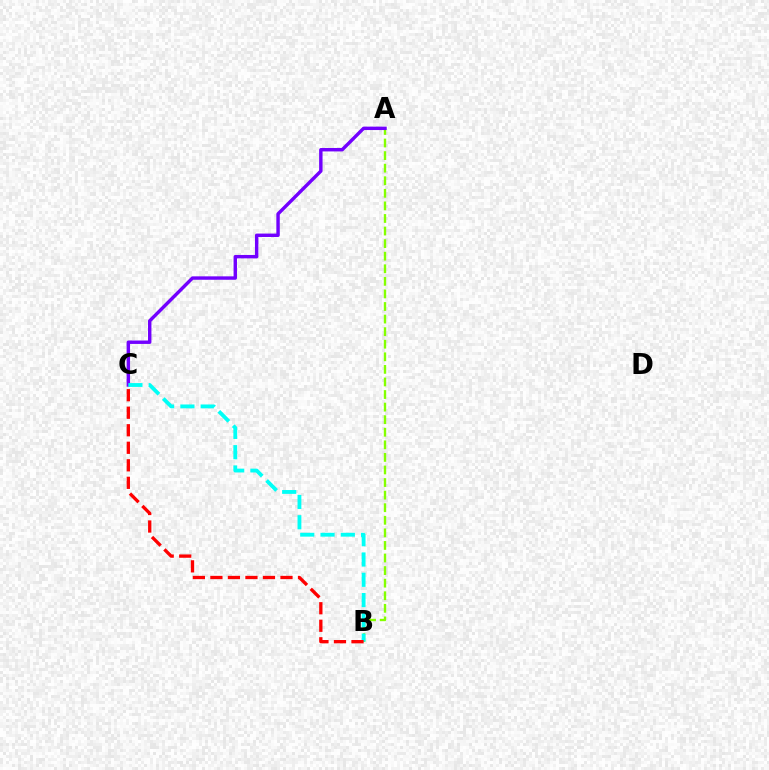{('A', 'B'): [{'color': '#84ff00', 'line_style': 'dashed', 'thickness': 1.71}], ('A', 'C'): [{'color': '#7200ff', 'line_style': 'solid', 'thickness': 2.46}], ('B', 'C'): [{'color': '#00fff6', 'line_style': 'dashed', 'thickness': 2.76}, {'color': '#ff0000', 'line_style': 'dashed', 'thickness': 2.38}]}